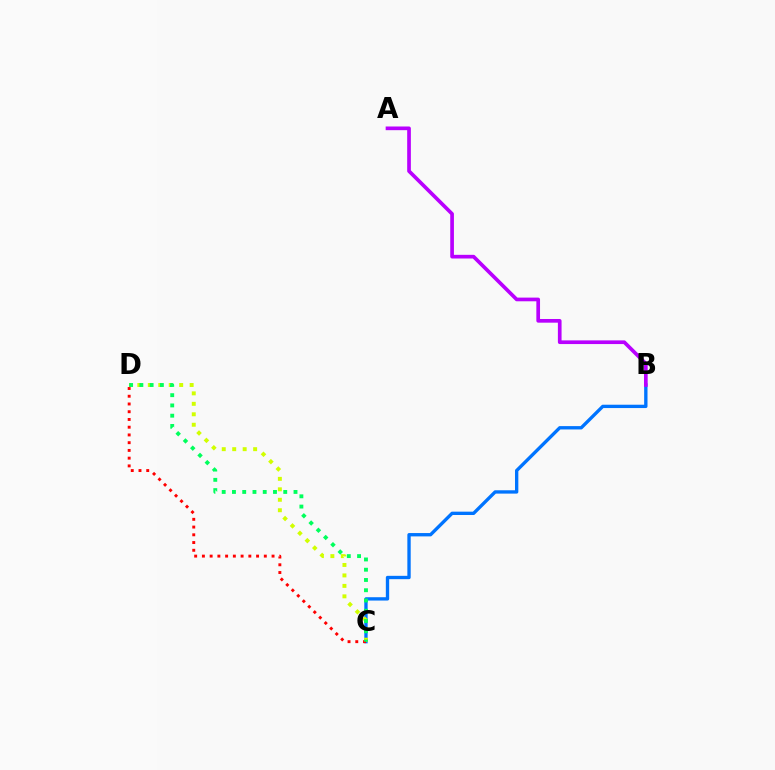{('B', 'C'): [{'color': '#0074ff', 'line_style': 'solid', 'thickness': 2.41}], ('A', 'B'): [{'color': '#b900ff', 'line_style': 'solid', 'thickness': 2.65}], ('C', 'D'): [{'color': '#d1ff00', 'line_style': 'dotted', 'thickness': 2.84}, {'color': '#ff0000', 'line_style': 'dotted', 'thickness': 2.1}, {'color': '#00ff5c', 'line_style': 'dotted', 'thickness': 2.79}]}